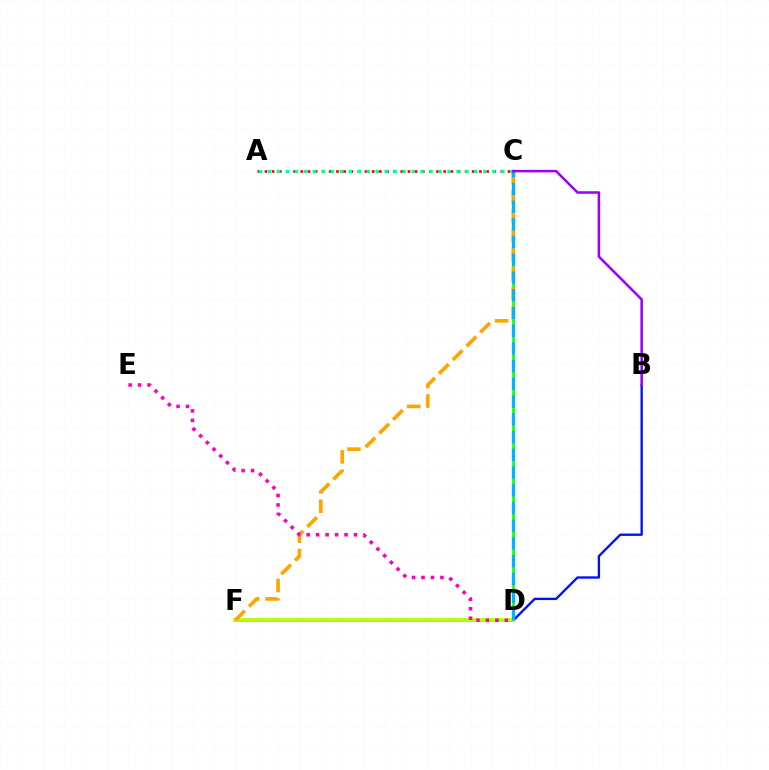{('C', 'D'): [{'color': '#08ff00', 'line_style': 'solid', 'thickness': 1.89}, {'color': '#00b5ff', 'line_style': 'dashed', 'thickness': 2.41}], ('A', 'C'): [{'color': '#ff0000', 'line_style': 'dotted', 'thickness': 1.94}, {'color': '#00ff9d', 'line_style': 'dotted', 'thickness': 2.44}], ('B', 'F'): [{'color': '#0010ff', 'line_style': 'solid', 'thickness': 1.69}], ('D', 'F'): [{'color': '#b3ff00', 'line_style': 'solid', 'thickness': 2.69}], ('C', 'F'): [{'color': '#ffa500', 'line_style': 'dashed', 'thickness': 2.64}], ('D', 'E'): [{'color': '#ff00bd', 'line_style': 'dotted', 'thickness': 2.57}], ('B', 'C'): [{'color': '#9b00ff', 'line_style': 'solid', 'thickness': 1.82}]}